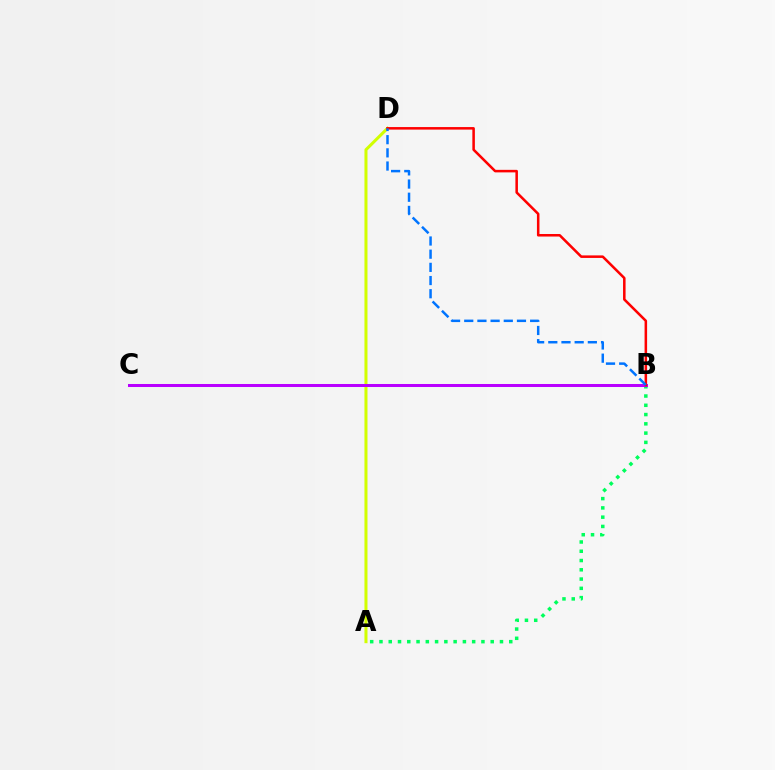{('A', 'D'): [{'color': '#d1ff00', 'line_style': 'solid', 'thickness': 2.18}], ('A', 'B'): [{'color': '#00ff5c', 'line_style': 'dotted', 'thickness': 2.52}], ('B', 'C'): [{'color': '#b900ff', 'line_style': 'solid', 'thickness': 2.17}], ('B', 'D'): [{'color': '#ff0000', 'line_style': 'solid', 'thickness': 1.82}, {'color': '#0074ff', 'line_style': 'dashed', 'thickness': 1.79}]}